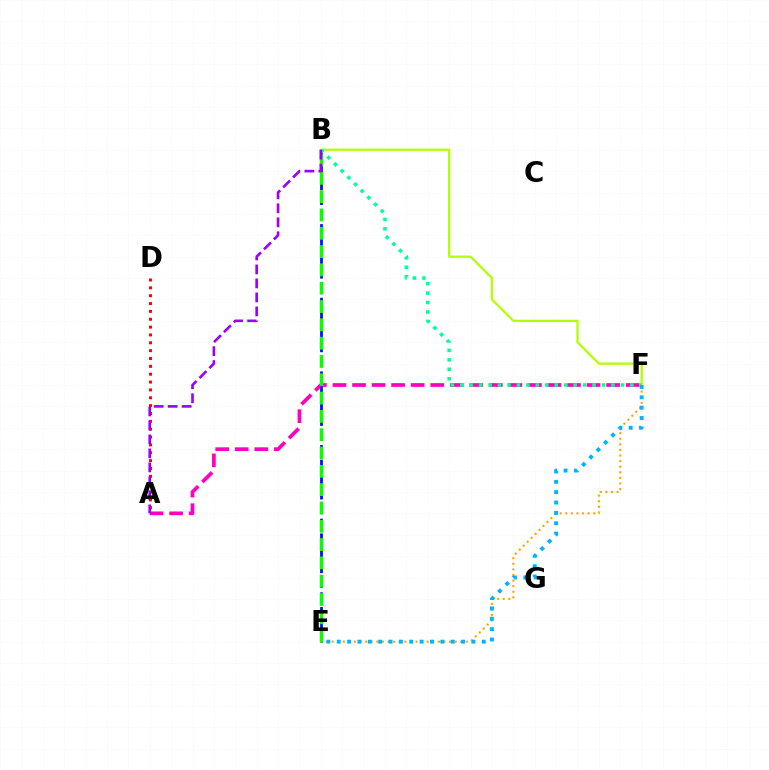{('E', 'F'): [{'color': '#ffa500', 'line_style': 'dotted', 'thickness': 1.52}, {'color': '#00b5ff', 'line_style': 'dotted', 'thickness': 2.81}], ('B', 'F'): [{'color': '#b3ff00', 'line_style': 'solid', 'thickness': 1.62}, {'color': '#00ff9d', 'line_style': 'dotted', 'thickness': 2.57}], ('A', 'F'): [{'color': '#ff00bd', 'line_style': 'dashed', 'thickness': 2.66}], ('A', 'D'): [{'color': '#ff0000', 'line_style': 'dotted', 'thickness': 2.13}], ('B', 'E'): [{'color': '#0010ff', 'line_style': 'dashed', 'thickness': 2.0}, {'color': '#08ff00', 'line_style': 'dashed', 'thickness': 2.49}], ('A', 'B'): [{'color': '#9b00ff', 'line_style': 'dashed', 'thickness': 1.9}]}